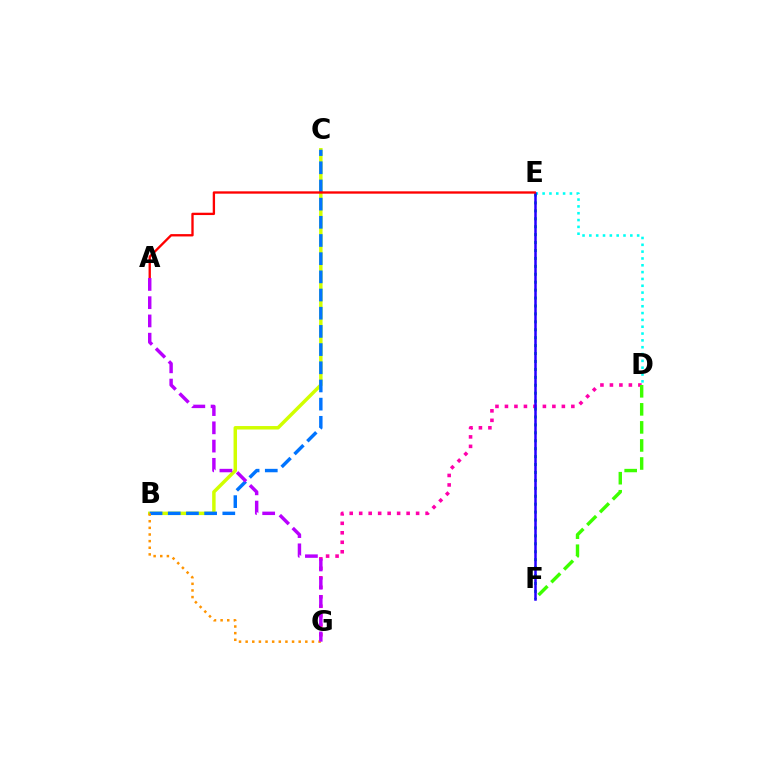{('B', 'C'): [{'color': '#d1ff00', 'line_style': 'solid', 'thickness': 2.5}, {'color': '#0074ff', 'line_style': 'dashed', 'thickness': 2.47}], ('D', 'G'): [{'color': '#ff00ac', 'line_style': 'dotted', 'thickness': 2.58}], ('D', 'E'): [{'color': '#00fff6', 'line_style': 'dotted', 'thickness': 1.85}], ('E', 'F'): [{'color': '#00ff5c', 'line_style': 'dotted', 'thickness': 2.15}, {'color': '#2500ff', 'line_style': 'solid', 'thickness': 1.8}], ('D', 'F'): [{'color': '#3dff00', 'line_style': 'dashed', 'thickness': 2.45}], ('B', 'G'): [{'color': '#ff9400', 'line_style': 'dotted', 'thickness': 1.8}], ('A', 'E'): [{'color': '#ff0000', 'line_style': 'solid', 'thickness': 1.68}], ('A', 'G'): [{'color': '#b900ff', 'line_style': 'dashed', 'thickness': 2.48}]}